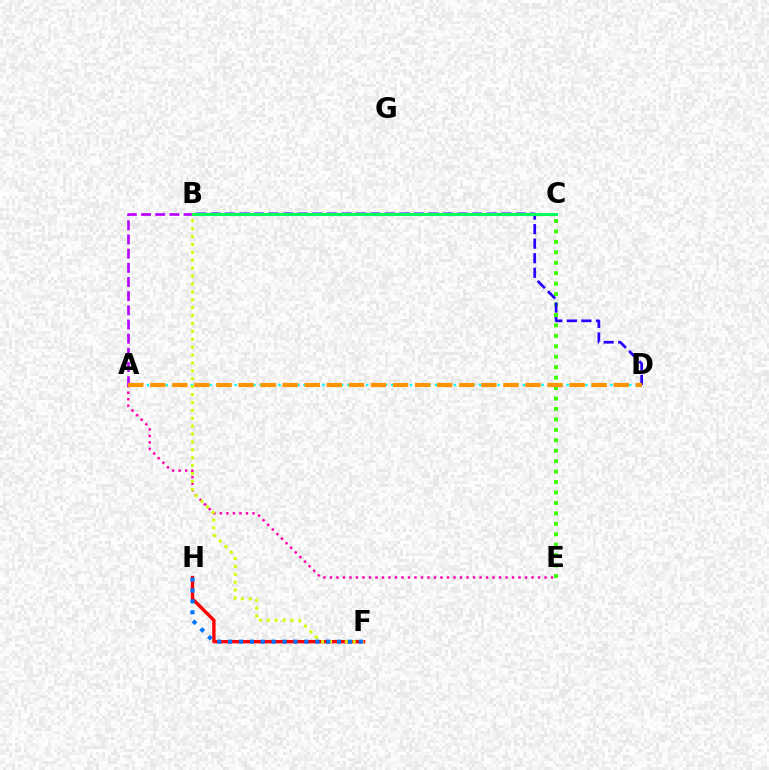{('A', 'D'): [{'color': '#00fff6', 'line_style': 'dotted', 'thickness': 1.7}, {'color': '#ff9400', 'line_style': 'dashed', 'thickness': 3.0}], ('C', 'E'): [{'color': '#3dff00', 'line_style': 'dotted', 'thickness': 2.84}], ('B', 'D'): [{'color': '#2500ff', 'line_style': 'dashed', 'thickness': 1.98}], ('A', 'B'): [{'color': '#b900ff', 'line_style': 'dashed', 'thickness': 1.93}], ('F', 'H'): [{'color': '#ff0000', 'line_style': 'solid', 'thickness': 2.43}, {'color': '#0074ff', 'line_style': 'dotted', 'thickness': 2.96}], ('B', 'C'): [{'color': '#00ff5c', 'line_style': 'solid', 'thickness': 2.21}], ('A', 'E'): [{'color': '#ff00ac', 'line_style': 'dotted', 'thickness': 1.77}], ('B', 'F'): [{'color': '#d1ff00', 'line_style': 'dotted', 'thickness': 2.15}]}